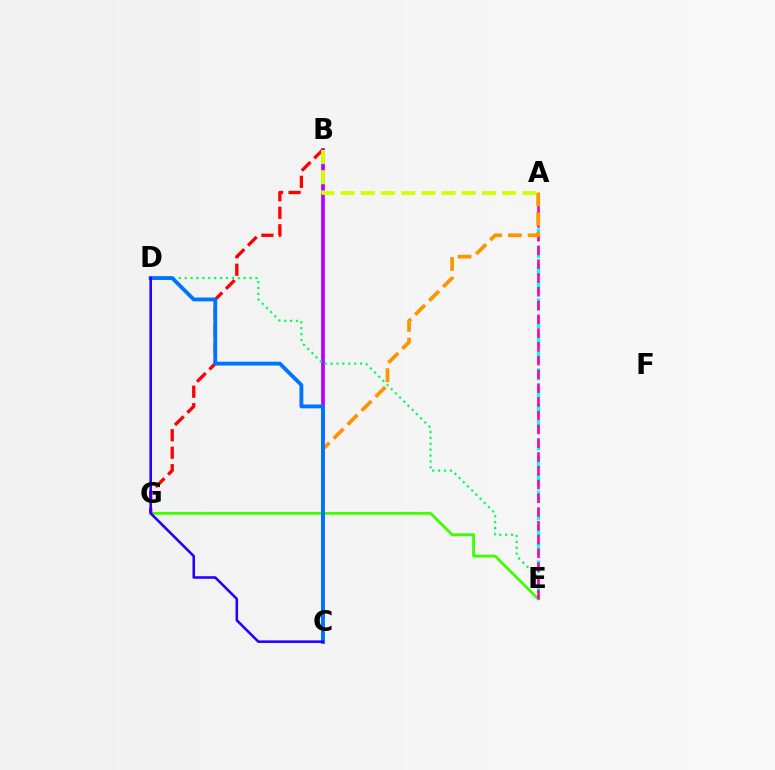{('E', 'G'): [{'color': '#3dff00', 'line_style': 'solid', 'thickness': 2.03}], ('B', 'C'): [{'color': '#b900ff', 'line_style': 'solid', 'thickness': 2.68}], ('B', 'G'): [{'color': '#ff0000', 'line_style': 'dashed', 'thickness': 2.38}], ('D', 'E'): [{'color': '#00ff5c', 'line_style': 'dotted', 'thickness': 1.6}], ('A', 'E'): [{'color': '#00fff6', 'line_style': 'dashed', 'thickness': 2.37}, {'color': '#ff00ac', 'line_style': 'dashed', 'thickness': 1.87}], ('A', 'C'): [{'color': '#ff9400', 'line_style': 'dashed', 'thickness': 2.68}], ('C', 'D'): [{'color': '#0074ff', 'line_style': 'solid', 'thickness': 2.77}, {'color': '#2500ff', 'line_style': 'solid', 'thickness': 1.85}], ('A', 'B'): [{'color': '#d1ff00', 'line_style': 'dashed', 'thickness': 2.74}]}